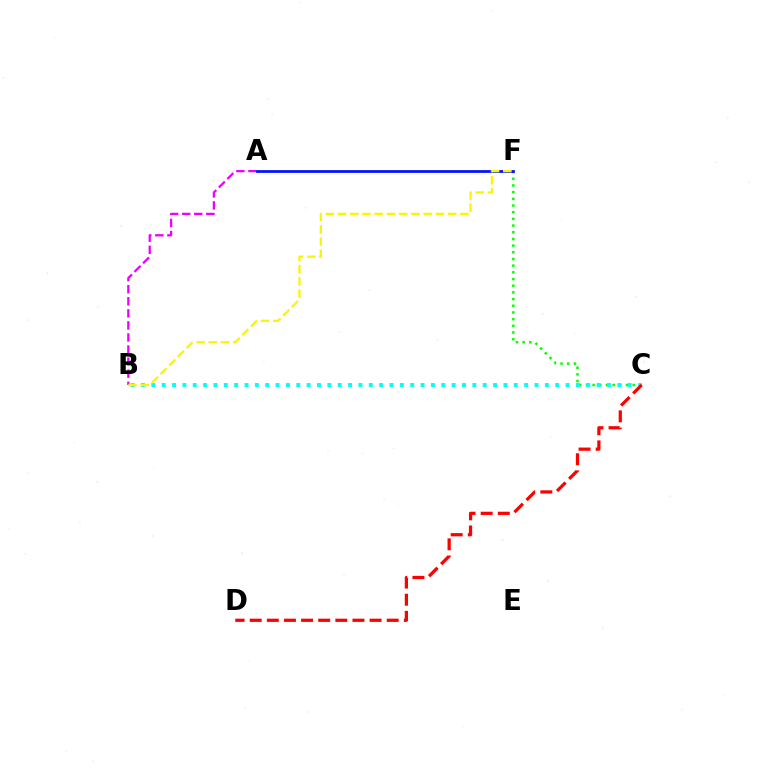{('A', 'B'): [{'color': '#ee00ff', 'line_style': 'dashed', 'thickness': 1.64}], ('C', 'F'): [{'color': '#08ff00', 'line_style': 'dotted', 'thickness': 1.82}], ('B', 'C'): [{'color': '#00fff6', 'line_style': 'dotted', 'thickness': 2.81}], ('A', 'F'): [{'color': '#0010ff', 'line_style': 'solid', 'thickness': 1.96}], ('C', 'D'): [{'color': '#ff0000', 'line_style': 'dashed', 'thickness': 2.33}], ('B', 'F'): [{'color': '#fcf500', 'line_style': 'dashed', 'thickness': 1.66}]}